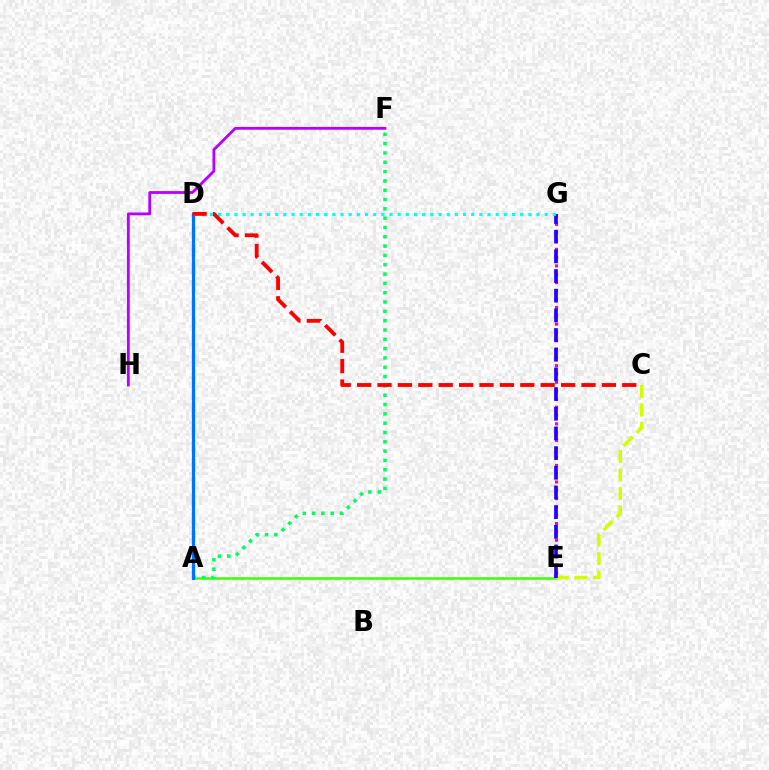{('E', 'G'): [{'color': '#ff00ac', 'line_style': 'dotted', 'thickness': 2.26}, {'color': '#2500ff', 'line_style': 'dashed', 'thickness': 2.67}], ('F', 'H'): [{'color': '#b900ff', 'line_style': 'solid', 'thickness': 2.02}], ('A', 'E'): [{'color': '#3dff00', 'line_style': 'solid', 'thickness': 1.81}], ('A', 'F'): [{'color': '#00ff5c', 'line_style': 'dotted', 'thickness': 2.53}], ('A', 'D'): [{'color': '#ff9400', 'line_style': 'dashed', 'thickness': 2.42}, {'color': '#0074ff', 'line_style': 'solid', 'thickness': 2.26}], ('C', 'E'): [{'color': '#d1ff00', 'line_style': 'dashed', 'thickness': 2.51}], ('D', 'G'): [{'color': '#00fff6', 'line_style': 'dotted', 'thickness': 2.22}], ('C', 'D'): [{'color': '#ff0000', 'line_style': 'dashed', 'thickness': 2.77}]}